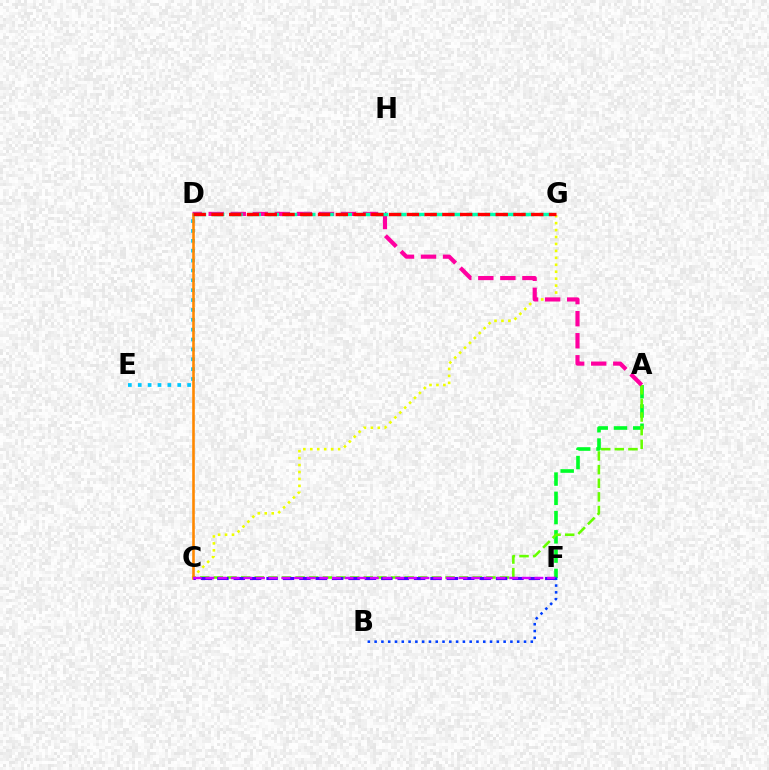{('C', 'G'): [{'color': '#eeff00', 'line_style': 'dotted', 'thickness': 1.89}], ('A', 'F'): [{'color': '#00ff27', 'line_style': 'dashed', 'thickness': 2.62}], ('D', 'E'): [{'color': '#00c7ff', 'line_style': 'dotted', 'thickness': 2.68}], ('A', 'C'): [{'color': '#66ff00', 'line_style': 'dashed', 'thickness': 1.85}], ('A', 'D'): [{'color': '#ff00a0', 'line_style': 'dashed', 'thickness': 3.0}], ('C', 'D'): [{'color': '#ff8800', 'line_style': 'solid', 'thickness': 1.87}], ('C', 'F'): [{'color': '#4f00ff', 'line_style': 'dashed', 'thickness': 2.23}, {'color': '#d600ff', 'line_style': 'dashed', 'thickness': 1.72}], ('D', 'G'): [{'color': '#00ffaf', 'line_style': 'dashed', 'thickness': 2.47}, {'color': '#ff0000', 'line_style': 'dashed', 'thickness': 2.41}], ('B', 'F'): [{'color': '#003fff', 'line_style': 'dotted', 'thickness': 1.84}]}